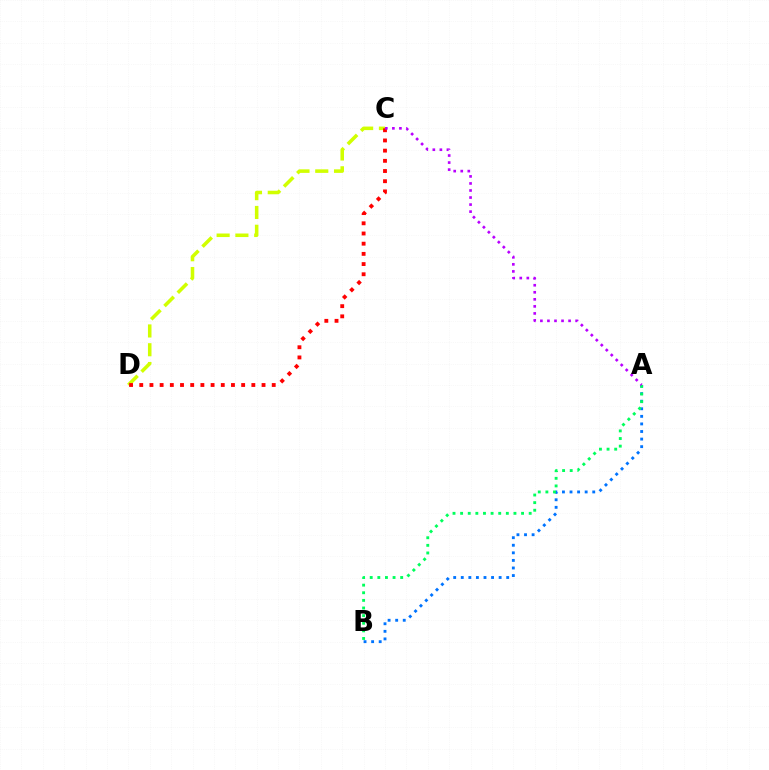{('C', 'D'): [{'color': '#d1ff00', 'line_style': 'dashed', 'thickness': 2.55}, {'color': '#ff0000', 'line_style': 'dotted', 'thickness': 2.77}], ('A', 'B'): [{'color': '#0074ff', 'line_style': 'dotted', 'thickness': 2.06}, {'color': '#00ff5c', 'line_style': 'dotted', 'thickness': 2.07}], ('A', 'C'): [{'color': '#b900ff', 'line_style': 'dotted', 'thickness': 1.91}]}